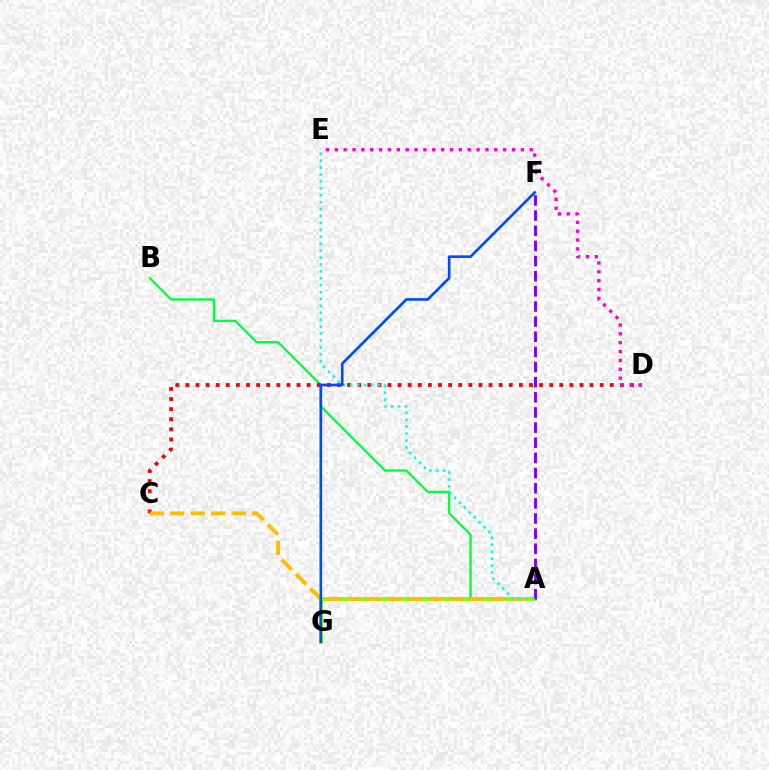{('A', 'B'): [{'color': '#00ff39', 'line_style': 'solid', 'thickness': 1.66}], ('A', 'G'): [{'color': '#84ff00', 'line_style': 'solid', 'thickness': 2.77}], ('C', 'D'): [{'color': '#ff0000', 'line_style': 'dotted', 'thickness': 2.75}], ('A', 'C'): [{'color': '#ffbd00', 'line_style': 'dashed', 'thickness': 2.78}], ('A', 'F'): [{'color': '#7200ff', 'line_style': 'dashed', 'thickness': 2.06}], ('A', 'E'): [{'color': '#00fff6', 'line_style': 'dotted', 'thickness': 1.88}], ('D', 'E'): [{'color': '#ff00cf', 'line_style': 'dotted', 'thickness': 2.41}], ('F', 'G'): [{'color': '#004bff', 'line_style': 'solid', 'thickness': 1.91}]}